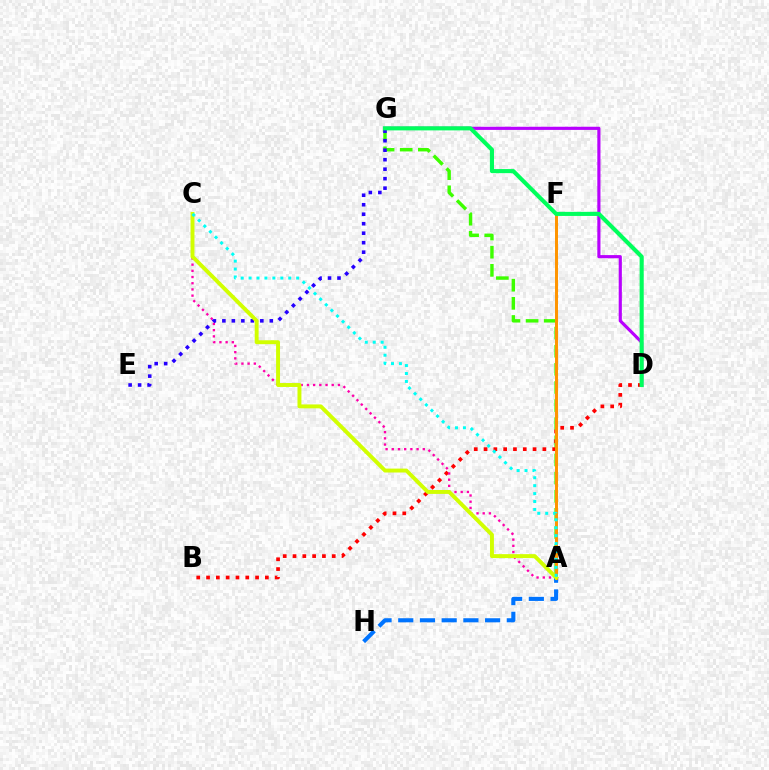{('D', 'G'): [{'color': '#b900ff', 'line_style': 'solid', 'thickness': 2.27}, {'color': '#00ff5c', 'line_style': 'solid', 'thickness': 2.95}], ('A', 'H'): [{'color': '#0074ff', 'line_style': 'dashed', 'thickness': 2.95}], ('A', 'G'): [{'color': '#3dff00', 'line_style': 'dashed', 'thickness': 2.46}], ('B', 'D'): [{'color': '#ff0000', 'line_style': 'dotted', 'thickness': 2.66}], ('A', 'C'): [{'color': '#ff00ac', 'line_style': 'dotted', 'thickness': 1.68}, {'color': '#d1ff00', 'line_style': 'solid', 'thickness': 2.82}, {'color': '#00fff6', 'line_style': 'dotted', 'thickness': 2.16}], ('A', 'F'): [{'color': '#ff9400', 'line_style': 'solid', 'thickness': 2.15}], ('E', 'G'): [{'color': '#2500ff', 'line_style': 'dotted', 'thickness': 2.58}]}